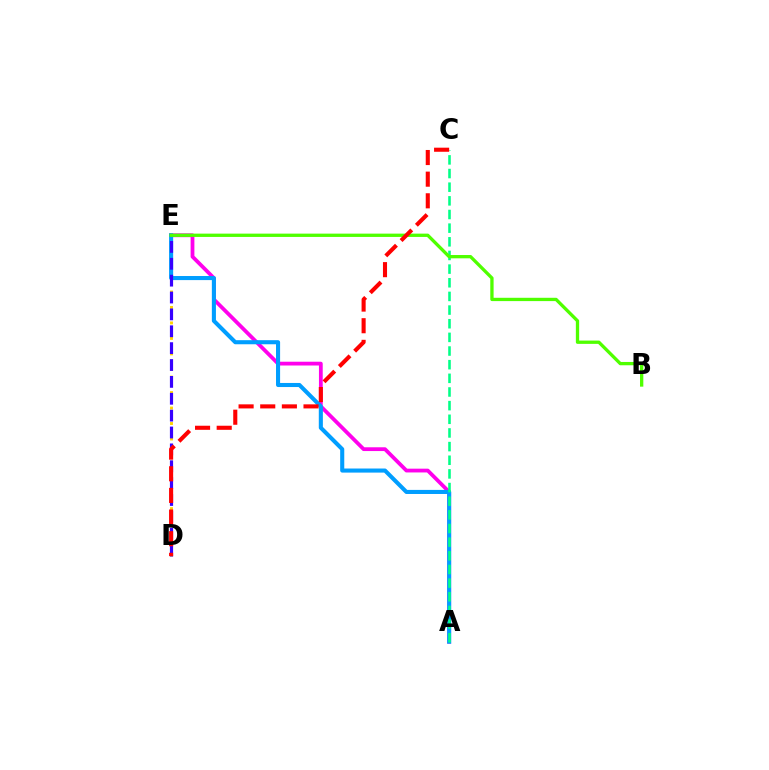{('A', 'E'): [{'color': '#ff00ed', 'line_style': 'solid', 'thickness': 2.72}, {'color': '#009eff', 'line_style': 'solid', 'thickness': 2.94}], ('D', 'E'): [{'color': '#ffd500', 'line_style': 'dotted', 'thickness': 2.1}, {'color': '#3700ff', 'line_style': 'dashed', 'thickness': 2.29}], ('A', 'C'): [{'color': '#00ff86', 'line_style': 'dashed', 'thickness': 1.85}], ('B', 'E'): [{'color': '#4fff00', 'line_style': 'solid', 'thickness': 2.38}], ('C', 'D'): [{'color': '#ff0000', 'line_style': 'dashed', 'thickness': 2.94}]}